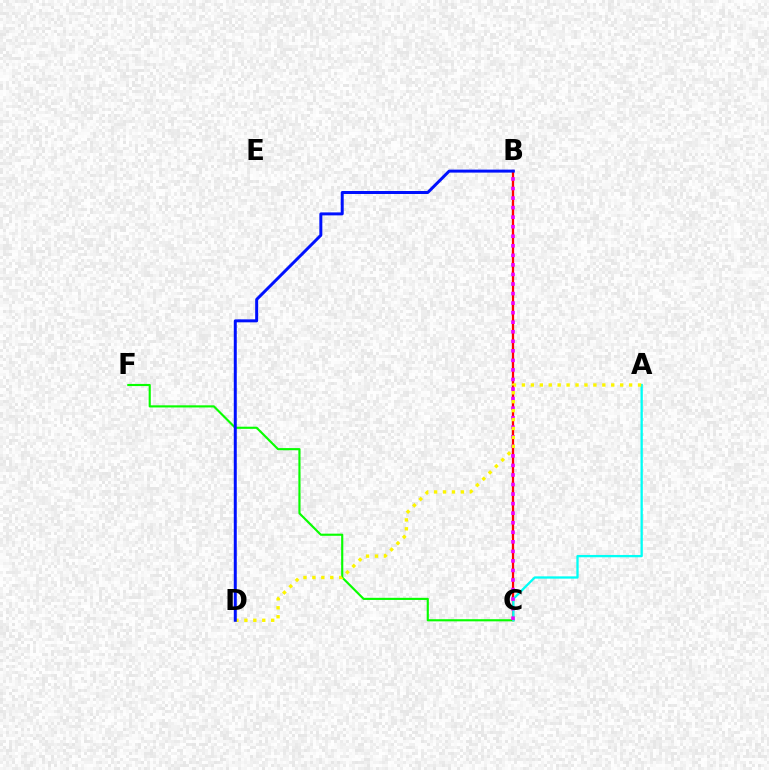{('C', 'F'): [{'color': '#08ff00', 'line_style': 'solid', 'thickness': 1.54}], ('B', 'C'): [{'color': '#ff0000', 'line_style': 'solid', 'thickness': 1.63}, {'color': '#ee00ff', 'line_style': 'dotted', 'thickness': 2.59}], ('A', 'C'): [{'color': '#00fff6', 'line_style': 'solid', 'thickness': 1.66}], ('A', 'D'): [{'color': '#fcf500', 'line_style': 'dotted', 'thickness': 2.43}], ('B', 'D'): [{'color': '#0010ff', 'line_style': 'solid', 'thickness': 2.15}]}